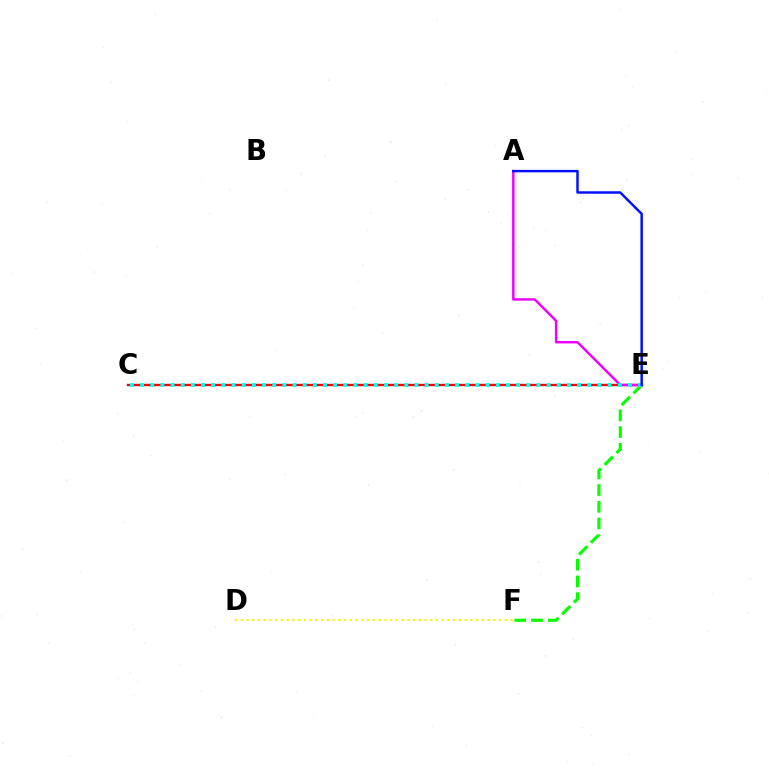{('E', 'F'): [{'color': '#08ff00', 'line_style': 'dashed', 'thickness': 2.27}], ('C', 'E'): [{'color': '#ff0000', 'line_style': 'solid', 'thickness': 1.71}, {'color': '#00fff6', 'line_style': 'dotted', 'thickness': 2.76}], ('A', 'E'): [{'color': '#ee00ff', 'line_style': 'solid', 'thickness': 1.77}, {'color': '#0010ff', 'line_style': 'solid', 'thickness': 1.78}], ('D', 'F'): [{'color': '#fcf500', 'line_style': 'dotted', 'thickness': 1.56}]}